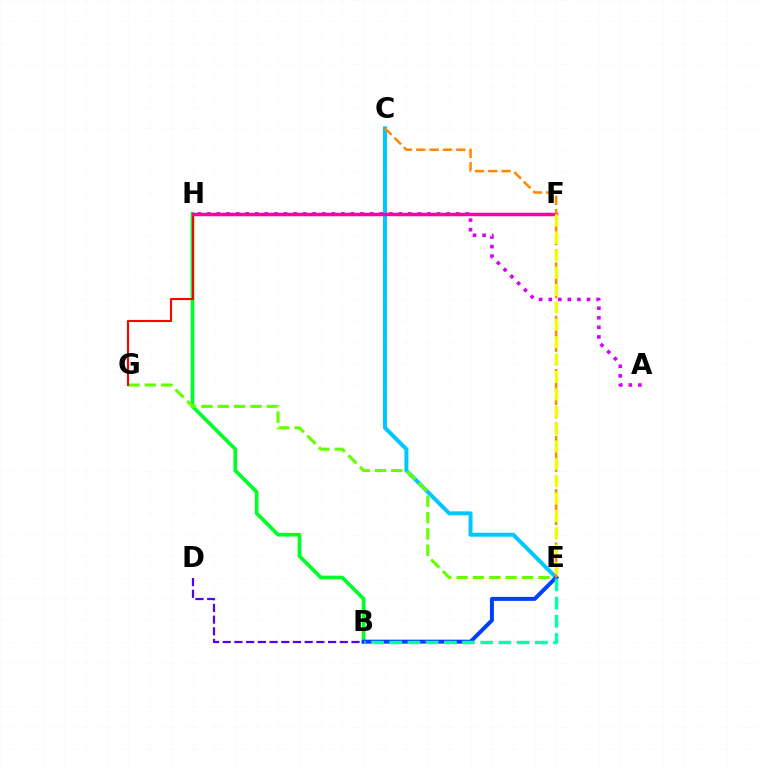{('C', 'E'): [{'color': '#00c7ff', 'line_style': 'solid', 'thickness': 2.88}, {'color': '#ff8800', 'line_style': 'dashed', 'thickness': 1.81}], ('B', 'H'): [{'color': '#00ff27', 'line_style': 'solid', 'thickness': 2.66}], ('E', 'G'): [{'color': '#66ff00', 'line_style': 'dashed', 'thickness': 2.22}], ('A', 'H'): [{'color': '#d600ff', 'line_style': 'dotted', 'thickness': 2.6}], ('B', 'D'): [{'color': '#4f00ff', 'line_style': 'dashed', 'thickness': 1.59}], ('G', 'H'): [{'color': '#ff0000', 'line_style': 'solid', 'thickness': 1.53}], ('B', 'E'): [{'color': '#003fff', 'line_style': 'solid', 'thickness': 2.86}, {'color': '#00ffaf', 'line_style': 'dashed', 'thickness': 2.47}], ('F', 'H'): [{'color': '#ff00a0', 'line_style': 'solid', 'thickness': 2.5}], ('E', 'F'): [{'color': '#eeff00', 'line_style': 'dashed', 'thickness': 2.36}]}